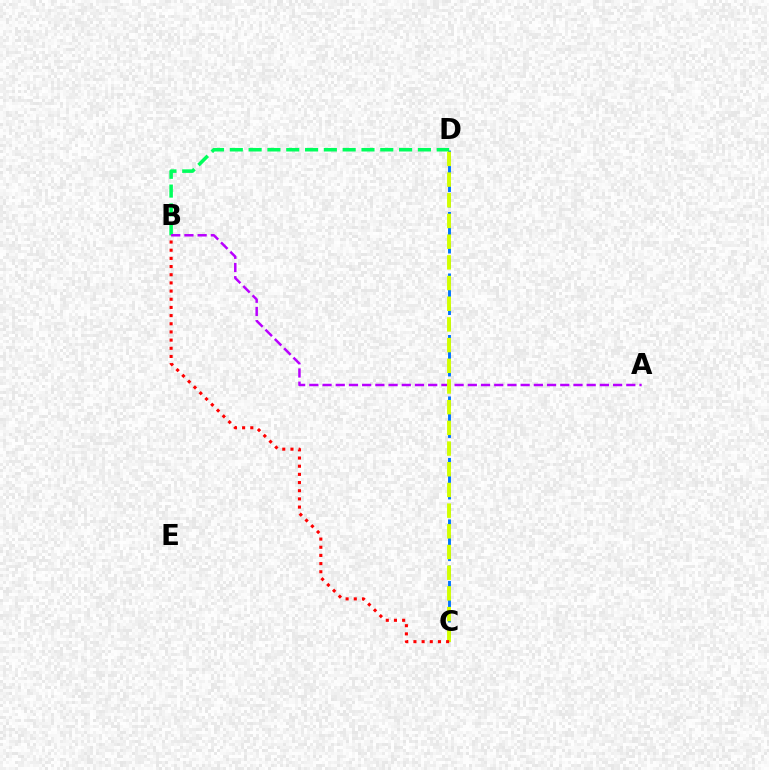{('C', 'D'): [{'color': '#0074ff', 'line_style': 'dashed', 'thickness': 2.09}, {'color': '#d1ff00', 'line_style': 'dashed', 'thickness': 2.81}], ('B', 'D'): [{'color': '#00ff5c', 'line_style': 'dashed', 'thickness': 2.56}], ('A', 'B'): [{'color': '#b900ff', 'line_style': 'dashed', 'thickness': 1.79}], ('B', 'C'): [{'color': '#ff0000', 'line_style': 'dotted', 'thickness': 2.22}]}